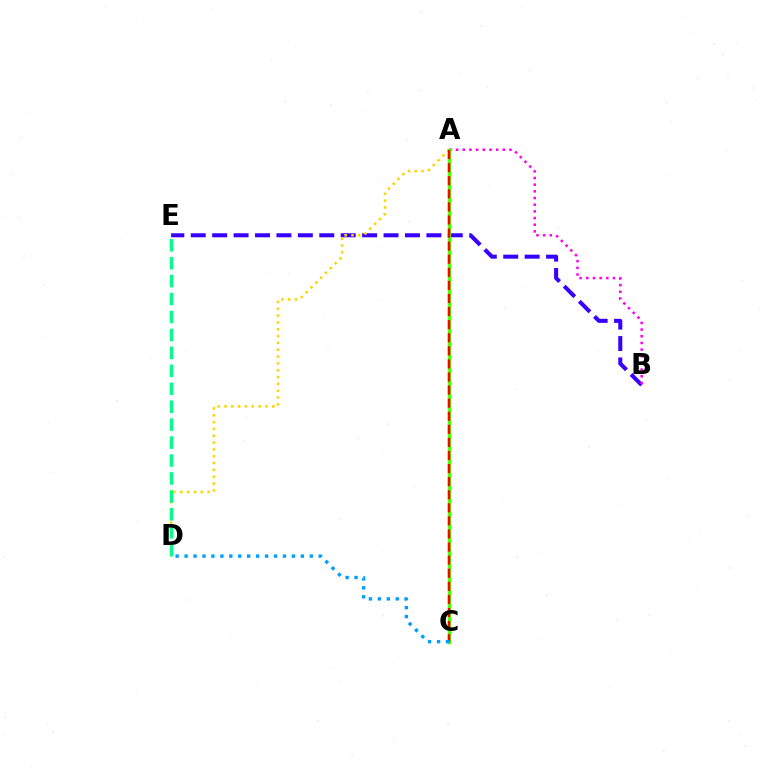{('B', 'E'): [{'color': '#3700ff', 'line_style': 'dashed', 'thickness': 2.91}], ('A', 'B'): [{'color': '#ff00ed', 'line_style': 'dotted', 'thickness': 1.81}], ('A', 'D'): [{'color': '#ffd500', 'line_style': 'dotted', 'thickness': 1.85}], ('D', 'E'): [{'color': '#00ff86', 'line_style': 'dashed', 'thickness': 2.44}], ('A', 'C'): [{'color': '#4fff00', 'line_style': 'solid', 'thickness': 2.44}, {'color': '#ff0000', 'line_style': 'dashed', 'thickness': 1.78}], ('C', 'D'): [{'color': '#009eff', 'line_style': 'dotted', 'thickness': 2.43}]}